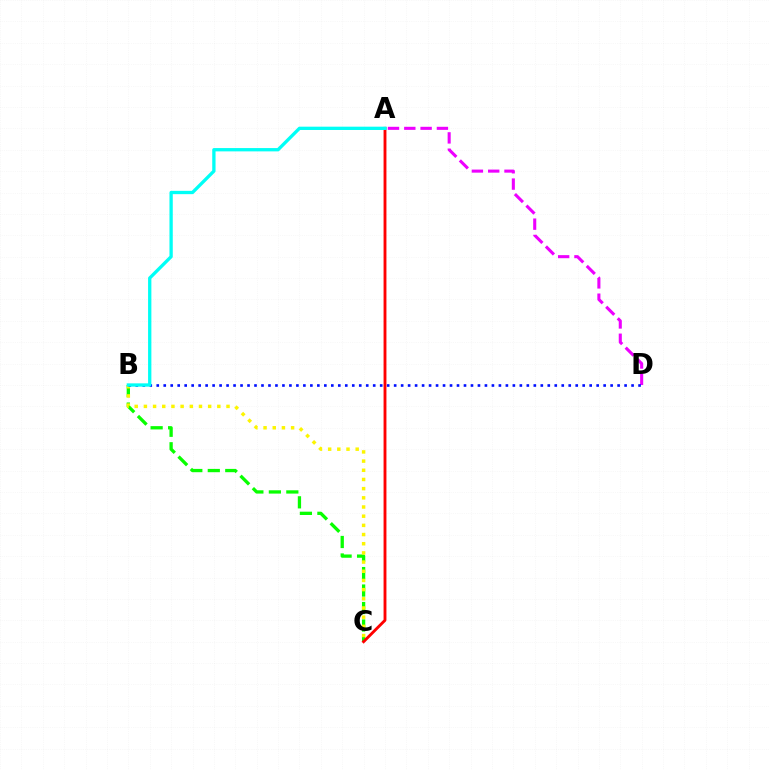{('A', 'D'): [{'color': '#ee00ff', 'line_style': 'dashed', 'thickness': 2.22}], ('B', 'C'): [{'color': '#08ff00', 'line_style': 'dashed', 'thickness': 2.37}, {'color': '#fcf500', 'line_style': 'dotted', 'thickness': 2.49}], ('B', 'D'): [{'color': '#0010ff', 'line_style': 'dotted', 'thickness': 1.9}], ('A', 'C'): [{'color': '#ff0000', 'line_style': 'solid', 'thickness': 2.07}], ('A', 'B'): [{'color': '#00fff6', 'line_style': 'solid', 'thickness': 2.38}]}